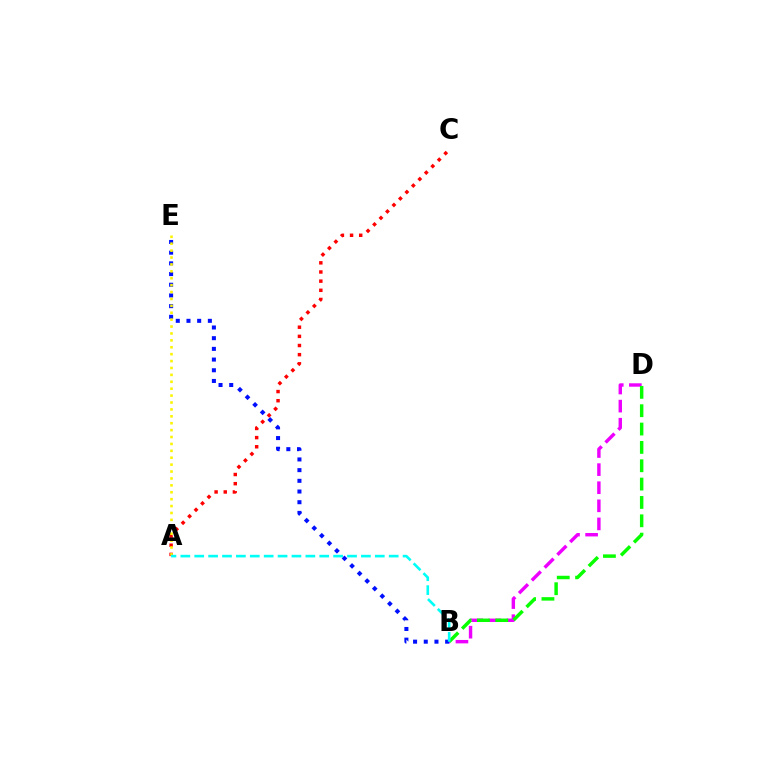{('A', 'C'): [{'color': '#ff0000', 'line_style': 'dotted', 'thickness': 2.49}], ('B', 'D'): [{'color': '#ee00ff', 'line_style': 'dashed', 'thickness': 2.46}, {'color': '#08ff00', 'line_style': 'dashed', 'thickness': 2.49}], ('B', 'E'): [{'color': '#0010ff', 'line_style': 'dotted', 'thickness': 2.9}], ('A', 'E'): [{'color': '#fcf500', 'line_style': 'dotted', 'thickness': 1.88}], ('A', 'B'): [{'color': '#00fff6', 'line_style': 'dashed', 'thickness': 1.89}]}